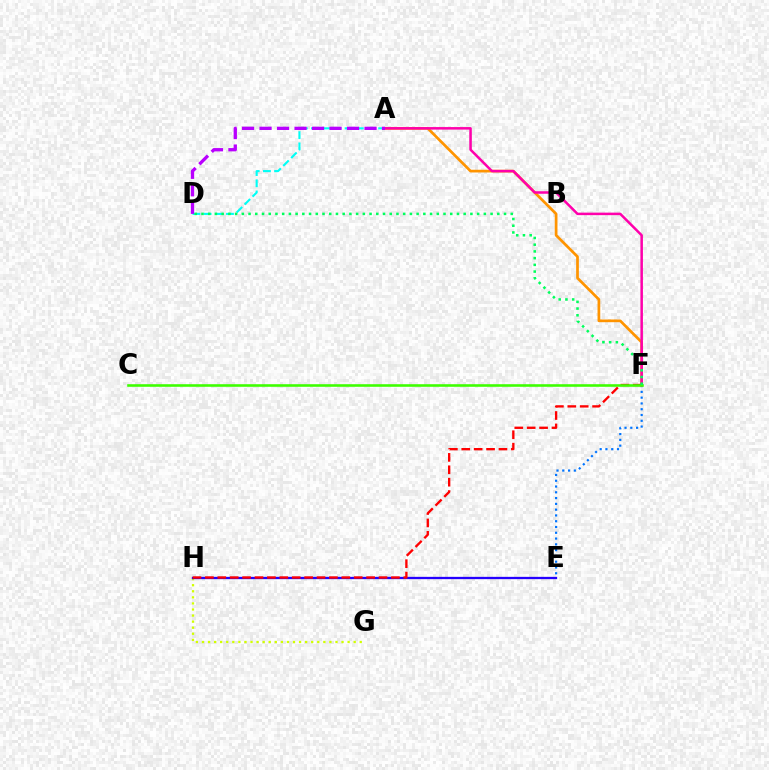{('E', 'F'): [{'color': '#0074ff', 'line_style': 'dotted', 'thickness': 1.57}], ('G', 'H'): [{'color': '#d1ff00', 'line_style': 'dotted', 'thickness': 1.65}], ('A', 'F'): [{'color': '#ff9400', 'line_style': 'solid', 'thickness': 1.95}, {'color': '#ff00ac', 'line_style': 'solid', 'thickness': 1.81}], ('A', 'D'): [{'color': '#00fff6', 'line_style': 'dashed', 'thickness': 1.52}, {'color': '#b900ff', 'line_style': 'dashed', 'thickness': 2.38}], ('E', 'H'): [{'color': '#2500ff', 'line_style': 'solid', 'thickness': 1.65}], ('F', 'H'): [{'color': '#ff0000', 'line_style': 'dashed', 'thickness': 1.68}], ('C', 'F'): [{'color': '#3dff00', 'line_style': 'solid', 'thickness': 1.86}], ('D', 'F'): [{'color': '#00ff5c', 'line_style': 'dotted', 'thickness': 1.83}]}